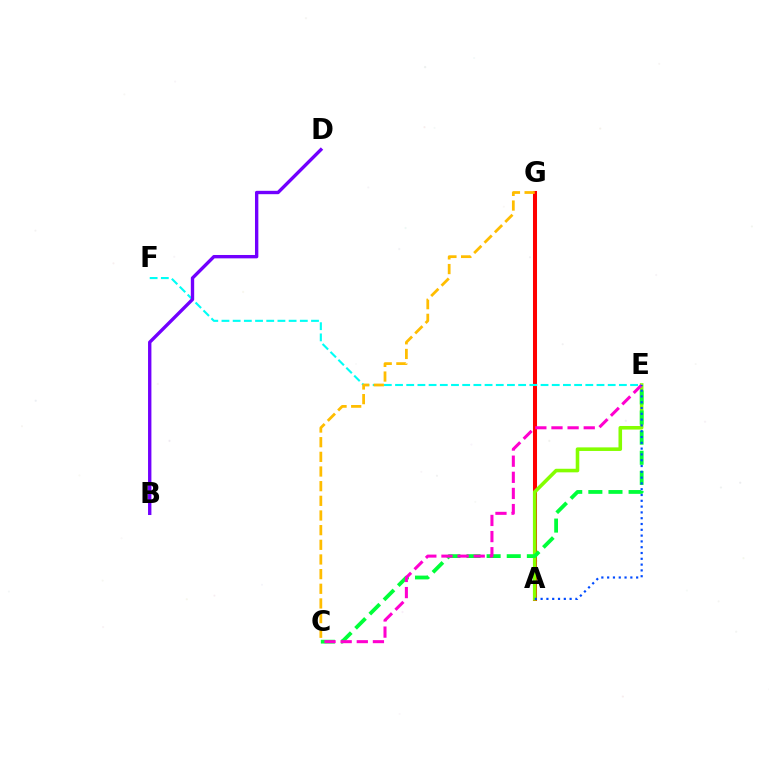{('A', 'G'): [{'color': '#ff0000', 'line_style': 'solid', 'thickness': 2.9}], ('A', 'E'): [{'color': '#84ff00', 'line_style': 'solid', 'thickness': 2.58}, {'color': '#004bff', 'line_style': 'dotted', 'thickness': 1.58}], ('C', 'E'): [{'color': '#00ff39', 'line_style': 'dashed', 'thickness': 2.73}, {'color': '#ff00cf', 'line_style': 'dashed', 'thickness': 2.19}], ('E', 'F'): [{'color': '#00fff6', 'line_style': 'dashed', 'thickness': 1.52}], ('C', 'G'): [{'color': '#ffbd00', 'line_style': 'dashed', 'thickness': 1.99}], ('B', 'D'): [{'color': '#7200ff', 'line_style': 'solid', 'thickness': 2.42}]}